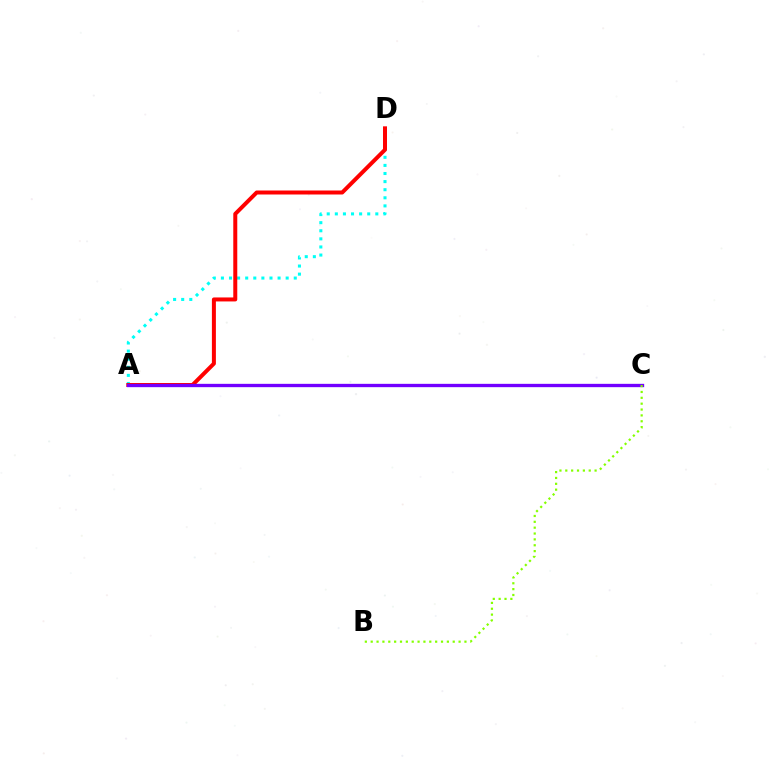{('A', 'D'): [{'color': '#00fff6', 'line_style': 'dotted', 'thickness': 2.2}, {'color': '#ff0000', 'line_style': 'solid', 'thickness': 2.87}], ('A', 'C'): [{'color': '#7200ff', 'line_style': 'solid', 'thickness': 2.4}], ('B', 'C'): [{'color': '#84ff00', 'line_style': 'dotted', 'thickness': 1.59}]}